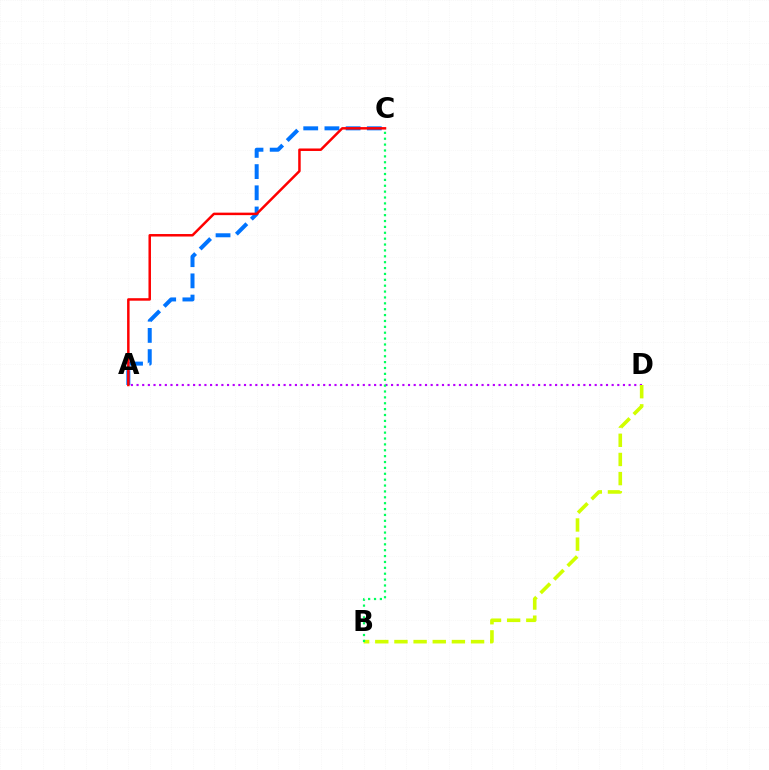{('A', 'C'): [{'color': '#0074ff', 'line_style': 'dashed', 'thickness': 2.88}, {'color': '#ff0000', 'line_style': 'solid', 'thickness': 1.79}], ('A', 'D'): [{'color': '#b900ff', 'line_style': 'dotted', 'thickness': 1.54}], ('B', 'D'): [{'color': '#d1ff00', 'line_style': 'dashed', 'thickness': 2.6}], ('B', 'C'): [{'color': '#00ff5c', 'line_style': 'dotted', 'thickness': 1.6}]}